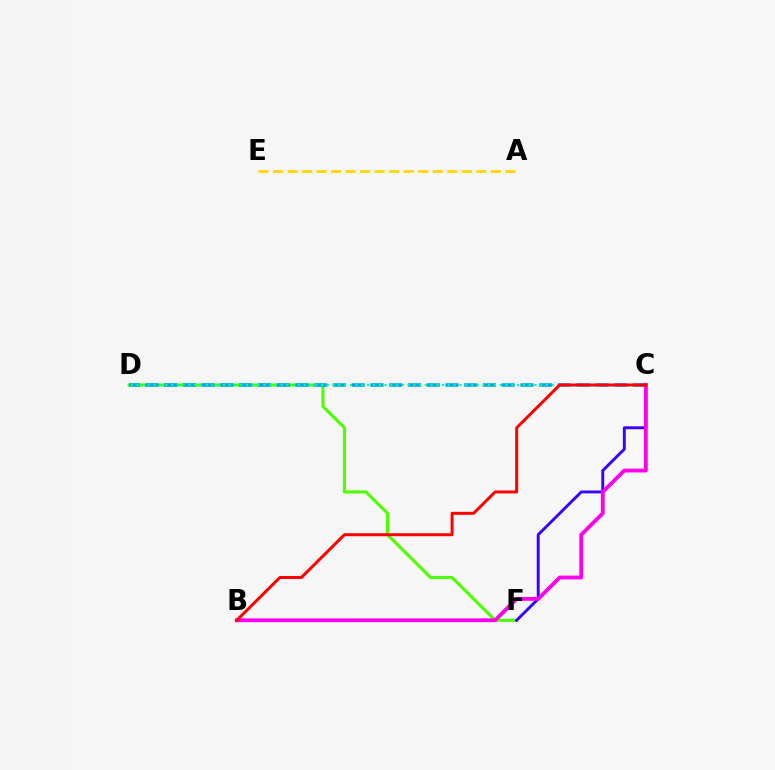{('A', 'E'): [{'color': '#ffd500', 'line_style': 'dashed', 'thickness': 1.97}], ('D', 'F'): [{'color': '#4fff00', 'line_style': 'solid', 'thickness': 2.24}], ('C', 'F'): [{'color': '#3700ff', 'line_style': 'solid', 'thickness': 2.09}], ('C', 'D'): [{'color': '#009eff', 'line_style': 'dashed', 'thickness': 2.55}, {'color': '#00ff86', 'line_style': 'dotted', 'thickness': 1.57}], ('B', 'C'): [{'color': '#ff00ed', 'line_style': 'solid', 'thickness': 2.74}, {'color': '#ff0000', 'line_style': 'solid', 'thickness': 2.15}]}